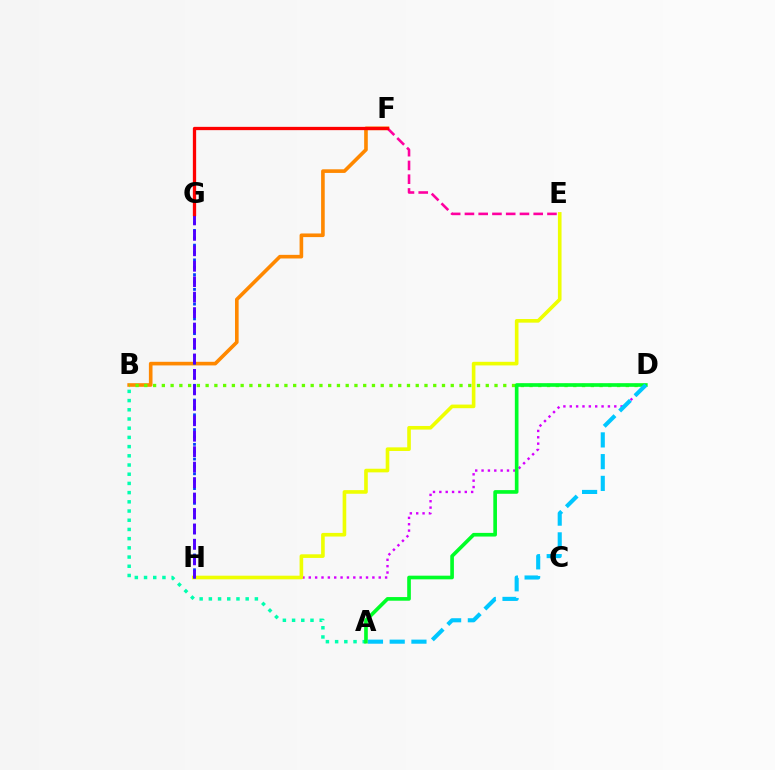{('D', 'H'): [{'color': '#d600ff', 'line_style': 'dotted', 'thickness': 1.73}], ('B', 'F'): [{'color': '#ff8800', 'line_style': 'solid', 'thickness': 2.61}], ('A', 'B'): [{'color': '#00ffaf', 'line_style': 'dotted', 'thickness': 2.5}], ('E', 'H'): [{'color': '#eeff00', 'line_style': 'solid', 'thickness': 2.61}], ('B', 'D'): [{'color': '#66ff00', 'line_style': 'dotted', 'thickness': 2.38}], ('E', 'F'): [{'color': '#ff00a0', 'line_style': 'dashed', 'thickness': 1.87}], ('A', 'D'): [{'color': '#00ff27', 'line_style': 'solid', 'thickness': 2.63}, {'color': '#00c7ff', 'line_style': 'dashed', 'thickness': 2.95}], ('G', 'H'): [{'color': '#003fff', 'line_style': 'dotted', 'thickness': 2.0}, {'color': '#4f00ff', 'line_style': 'dashed', 'thickness': 2.1}], ('F', 'G'): [{'color': '#ff0000', 'line_style': 'solid', 'thickness': 2.37}]}